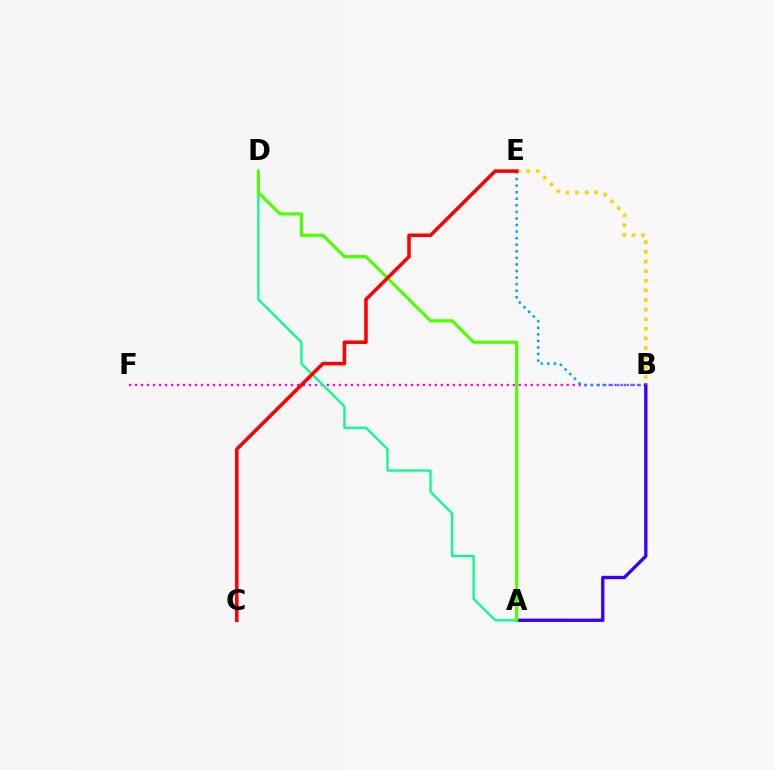{('B', 'F'): [{'color': '#ff00ed', 'line_style': 'dotted', 'thickness': 1.63}], ('B', 'E'): [{'color': '#009eff', 'line_style': 'dotted', 'thickness': 1.78}, {'color': '#ffd500', 'line_style': 'dotted', 'thickness': 2.62}], ('A', 'B'): [{'color': '#3700ff', 'line_style': 'solid', 'thickness': 2.4}], ('A', 'D'): [{'color': '#00ff86', 'line_style': 'solid', 'thickness': 1.61}, {'color': '#4fff00', 'line_style': 'solid', 'thickness': 2.26}], ('C', 'E'): [{'color': '#ff0000', 'line_style': 'solid', 'thickness': 2.55}]}